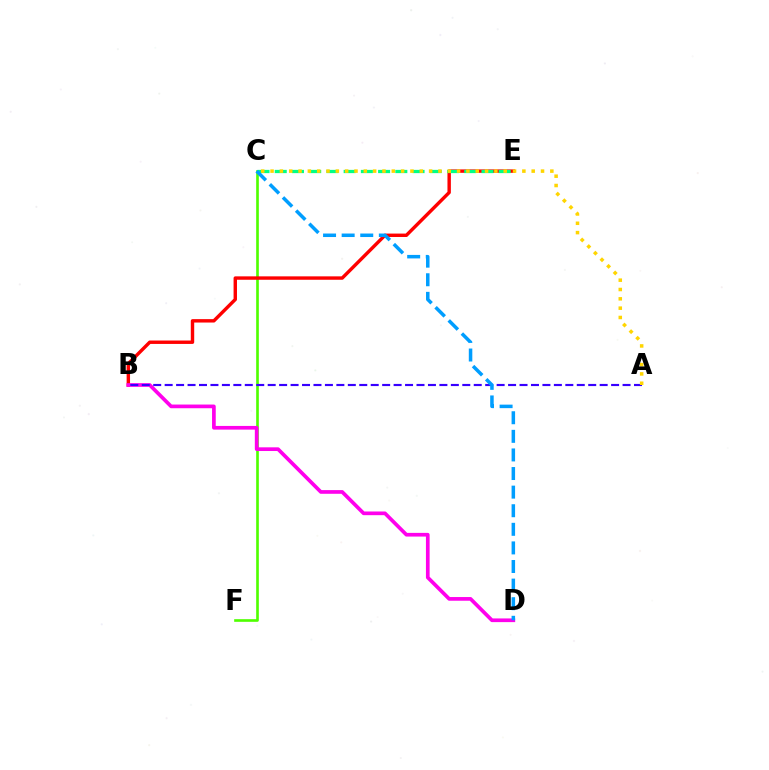{('C', 'F'): [{'color': '#4fff00', 'line_style': 'solid', 'thickness': 1.91}], ('B', 'E'): [{'color': '#ff0000', 'line_style': 'solid', 'thickness': 2.46}], ('B', 'D'): [{'color': '#ff00ed', 'line_style': 'solid', 'thickness': 2.66}], ('C', 'E'): [{'color': '#00ff86', 'line_style': 'dashed', 'thickness': 2.34}], ('A', 'B'): [{'color': '#3700ff', 'line_style': 'dashed', 'thickness': 1.56}], ('C', 'D'): [{'color': '#009eff', 'line_style': 'dashed', 'thickness': 2.53}], ('A', 'C'): [{'color': '#ffd500', 'line_style': 'dotted', 'thickness': 2.53}]}